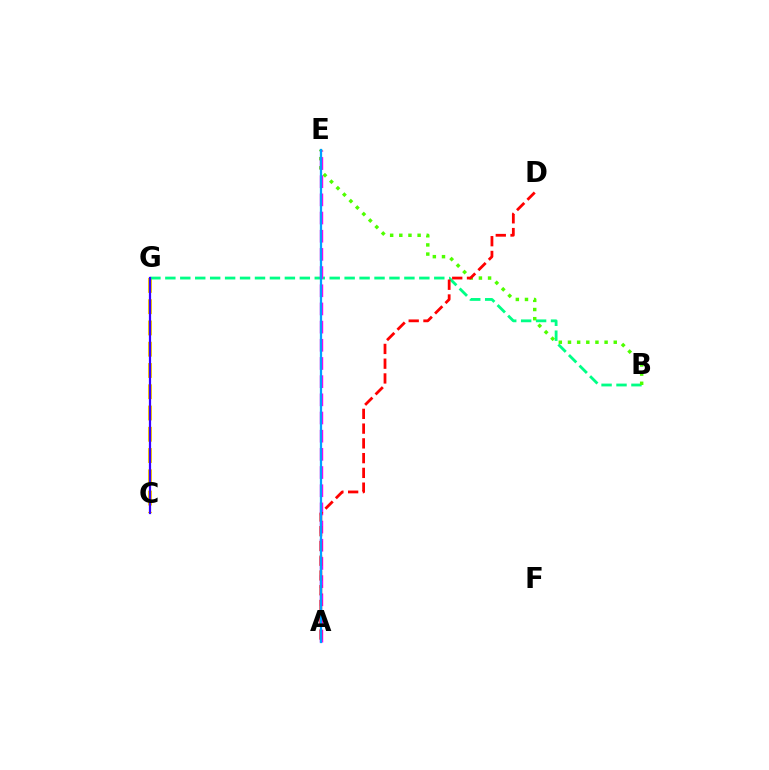{('C', 'G'): [{'color': '#ffd500', 'line_style': 'dashed', 'thickness': 2.89}, {'color': '#3700ff', 'line_style': 'solid', 'thickness': 1.61}], ('B', 'G'): [{'color': '#00ff86', 'line_style': 'dashed', 'thickness': 2.03}], ('B', 'E'): [{'color': '#4fff00', 'line_style': 'dotted', 'thickness': 2.49}], ('A', 'E'): [{'color': '#ff00ed', 'line_style': 'dashed', 'thickness': 2.47}, {'color': '#009eff', 'line_style': 'solid', 'thickness': 1.63}], ('A', 'D'): [{'color': '#ff0000', 'line_style': 'dashed', 'thickness': 2.0}]}